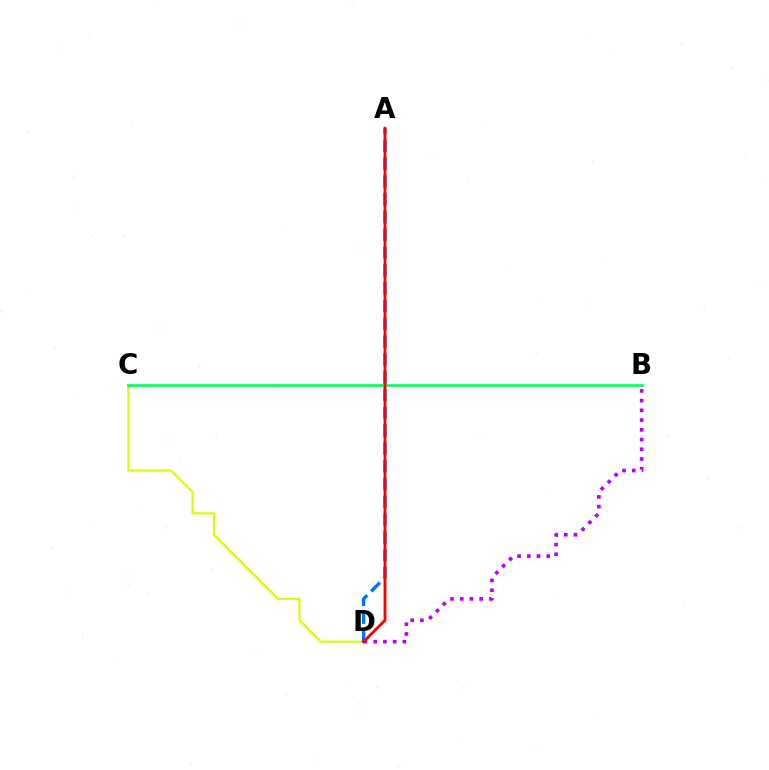{('C', 'D'): [{'color': '#d1ff00', 'line_style': 'solid', 'thickness': 1.5}], ('B', 'D'): [{'color': '#b900ff', 'line_style': 'dotted', 'thickness': 2.64}], ('A', 'D'): [{'color': '#0074ff', 'line_style': 'dashed', 'thickness': 2.42}, {'color': '#ff0000', 'line_style': 'solid', 'thickness': 2.06}], ('B', 'C'): [{'color': '#00ff5c', 'line_style': 'solid', 'thickness': 1.89}]}